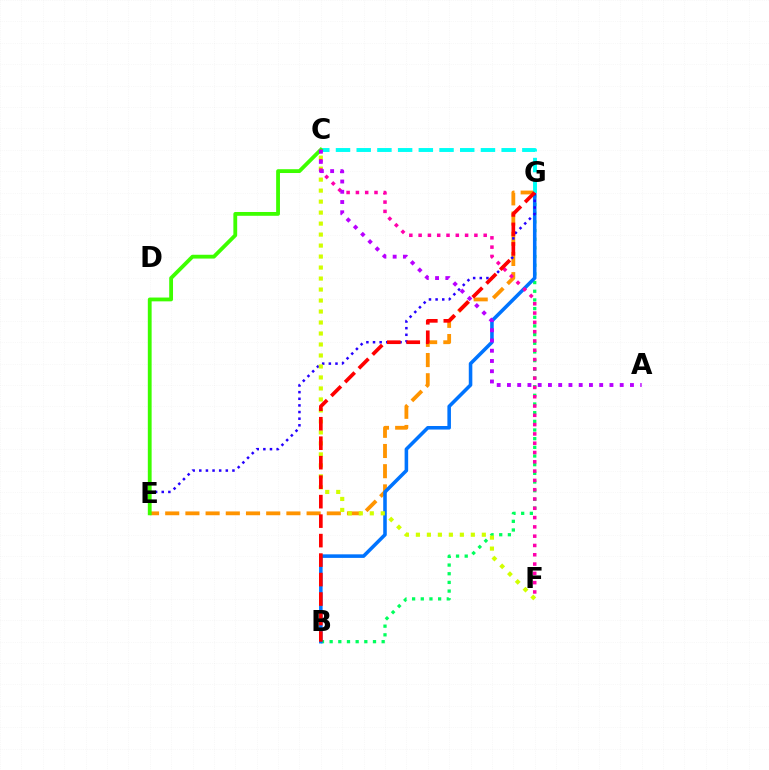{('E', 'G'): [{'color': '#ff9400', 'line_style': 'dashed', 'thickness': 2.74}, {'color': '#2500ff', 'line_style': 'dotted', 'thickness': 1.8}], ('B', 'G'): [{'color': '#00ff5c', 'line_style': 'dotted', 'thickness': 2.36}, {'color': '#0074ff', 'line_style': 'solid', 'thickness': 2.56}, {'color': '#ff0000', 'line_style': 'dashed', 'thickness': 2.65}], ('C', 'G'): [{'color': '#00fff6', 'line_style': 'dashed', 'thickness': 2.81}], ('C', 'E'): [{'color': '#3dff00', 'line_style': 'solid', 'thickness': 2.74}], ('C', 'F'): [{'color': '#d1ff00', 'line_style': 'dotted', 'thickness': 2.99}, {'color': '#ff00ac', 'line_style': 'dotted', 'thickness': 2.53}], ('A', 'C'): [{'color': '#b900ff', 'line_style': 'dotted', 'thickness': 2.79}]}